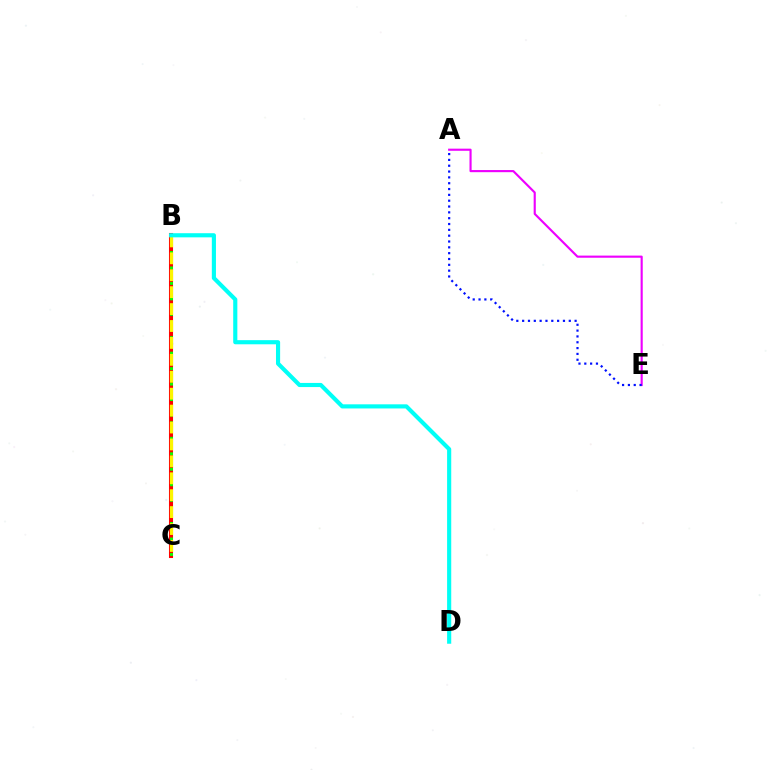{('B', 'C'): [{'color': '#ff0000', 'line_style': 'solid', 'thickness': 2.92}, {'color': '#08ff00', 'line_style': 'dotted', 'thickness': 2.1}, {'color': '#fcf500', 'line_style': 'dashed', 'thickness': 2.3}], ('A', 'E'): [{'color': '#ee00ff', 'line_style': 'solid', 'thickness': 1.54}, {'color': '#0010ff', 'line_style': 'dotted', 'thickness': 1.58}], ('B', 'D'): [{'color': '#00fff6', 'line_style': 'solid', 'thickness': 2.98}]}